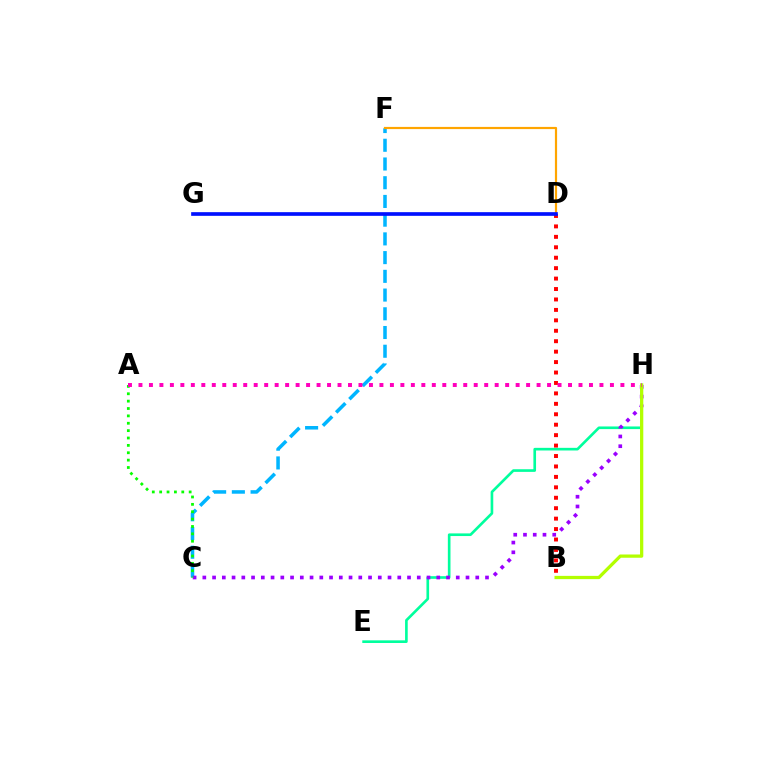{('E', 'H'): [{'color': '#00ff9d', 'line_style': 'solid', 'thickness': 1.9}], ('B', 'D'): [{'color': '#ff0000', 'line_style': 'dotted', 'thickness': 2.84}], ('C', 'F'): [{'color': '#00b5ff', 'line_style': 'dashed', 'thickness': 2.54}], ('D', 'F'): [{'color': '#ffa500', 'line_style': 'solid', 'thickness': 1.58}], ('C', 'H'): [{'color': '#9b00ff', 'line_style': 'dotted', 'thickness': 2.65}], ('D', 'G'): [{'color': '#0010ff', 'line_style': 'solid', 'thickness': 2.65}], ('A', 'C'): [{'color': '#08ff00', 'line_style': 'dotted', 'thickness': 2.0}], ('B', 'H'): [{'color': '#b3ff00', 'line_style': 'solid', 'thickness': 2.34}], ('A', 'H'): [{'color': '#ff00bd', 'line_style': 'dotted', 'thickness': 2.85}]}